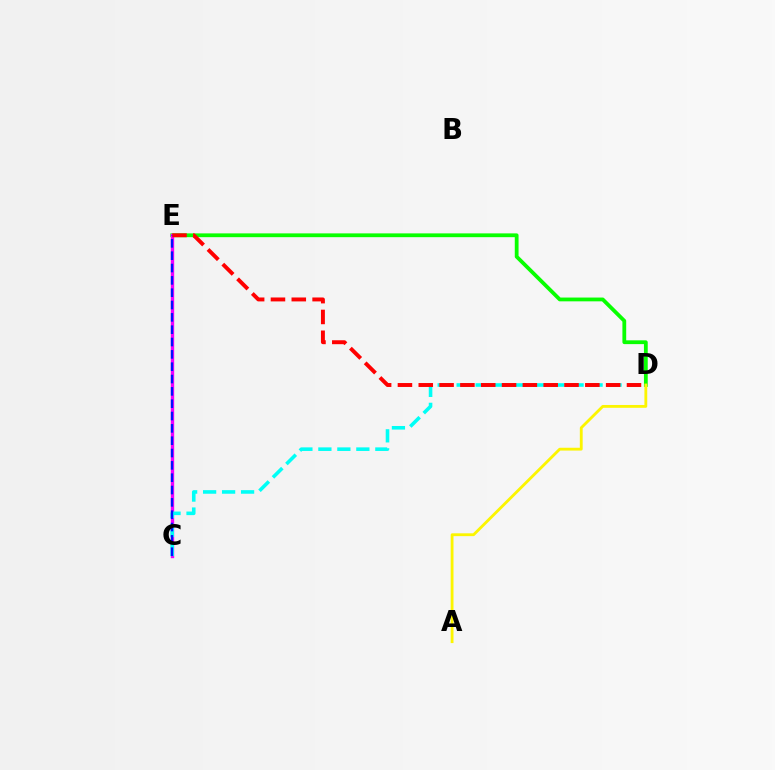{('D', 'E'): [{'color': '#08ff00', 'line_style': 'solid', 'thickness': 2.73}, {'color': '#ff0000', 'line_style': 'dashed', 'thickness': 2.83}], ('A', 'D'): [{'color': '#fcf500', 'line_style': 'solid', 'thickness': 2.03}], ('C', 'E'): [{'color': '#ee00ff', 'line_style': 'solid', 'thickness': 2.41}, {'color': '#0010ff', 'line_style': 'dashed', 'thickness': 1.68}], ('C', 'D'): [{'color': '#00fff6', 'line_style': 'dashed', 'thickness': 2.58}]}